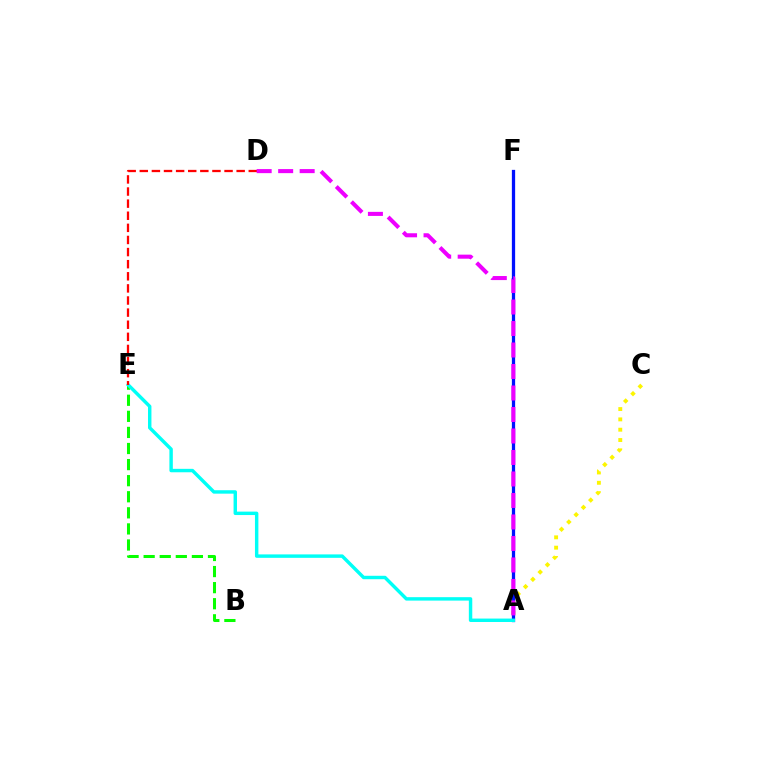{('B', 'E'): [{'color': '#08ff00', 'line_style': 'dashed', 'thickness': 2.18}], ('A', 'C'): [{'color': '#fcf500', 'line_style': 'dotted', 'thickness': 2.8}], ('A', 'F'): [{'color': '#0010ff', 'line_style': 'solid', 'thickness': 2.36}], ('A', 'E'): [{'color': '#00fff6', 'line_style': 'solid', 'thickness': 2.47}], ('D', 'E'): [{'color': '#ff0000', 'line_style': 'dashed', 'thickness': 1.64}], ('A', 'D'): [{'color': '#ee00ff', 'line_style': 'dashed', 'thickness': 2.92}]}